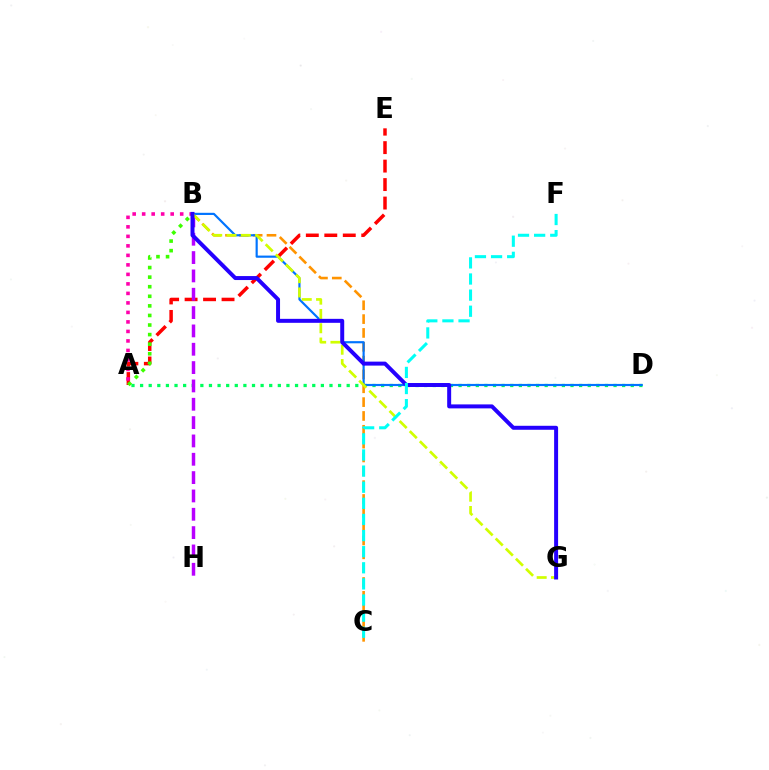{('A', 'D'): [{'color': '#00ff5c', 'line_style': 'dotted', 'thickness': 2.34}], ('A', 'E'): [{'color': '#ff0000', 'line_style': 'dashed', 'thickness': 2.51}], ('B', 'H'): [{'color': '#b900ff', 'line_style': 'dashed', 'thickness': 2.49}], ('A', 'B'): [{'color': '#ff00ac', 'line_style': 'dotted', 'thickness': 2.58}, {'color': '#3dff00', 'line_style': 'dotted', 'thickness': 2.6}], ('B', 'C'): [{'color': '#ff9400', 'line_style': 'dashed', 'thickness': 1.88}], ('B', 'D'): [{'color': '#0074ff', 'line_style': 'solid', 'thickness': 1.56}], ('B', 'G'): [{'color': '#d1ff00', 'line_style': 'dashed', 'thickness': 1.94}, {'color': '#2500ff', 'line_style': 'solid', 'thickness': 2.86}], ('C', 'F'): [{'color': '#00fff6', 'line_style': 'dashed', 'thickness': 2.19}]}